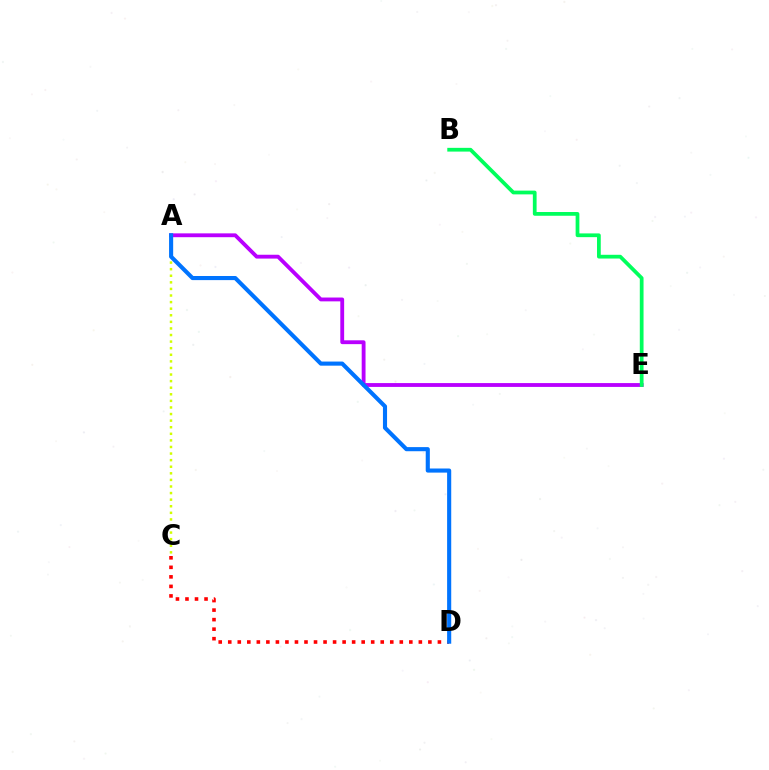{('C', 'D'): [{'color': '#ff0000', 'line_style': 'dotted', 'thickness': 2.59}], ('A', 'C'): [{'color': '#d1ff00', 'line_style': 'dotted', 'thickness': 1.79}], ('A', 'E'): [{'color': '#b900ff', 'line_style': 'solid', 'thickness': 2.76}], ('B', 'E'): [{'color': '#00ff5c', 'line_style': 'solid', 'thickness': 2.7}], ('A', 'D'): [{'color': '#0074ff', 'line_style': 'solid', 'thickness': 2.96}]}